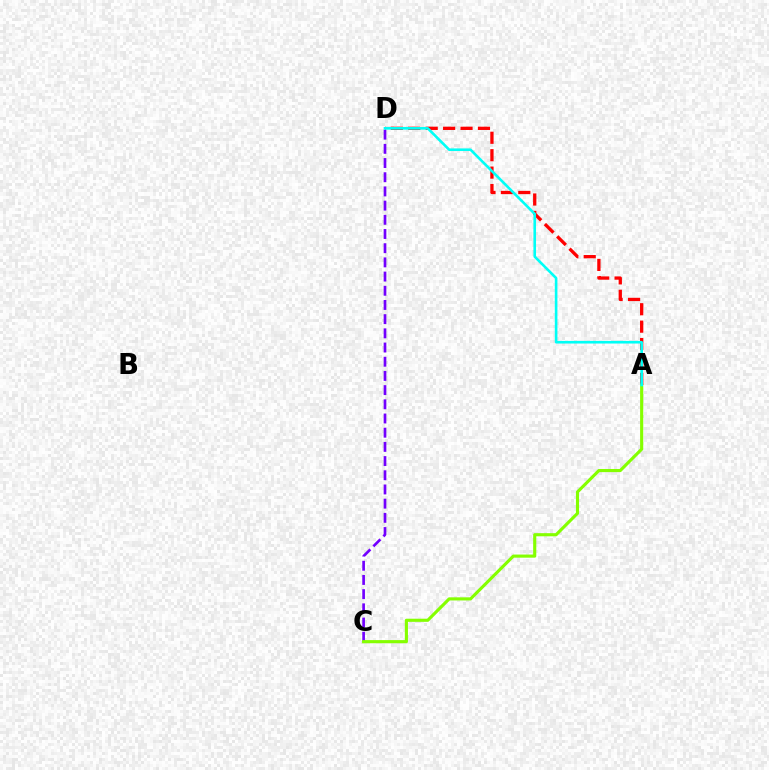{('A', 'D'): [{'color': '#ff0000', 'line_style': 'dashed', 'thickness': 2.37}, {'color': '#00fff6', 'line_style': 'solid', 'thickness': 1.88}], ('C', 'D'): [{'color': '#7200ff', 'line_style': 'dashed', 'thickness': 1.93}], ('A', 'C'): [{'color': '#84ff00', 'line_style': 'solid', 'thickness': 2.25}]}